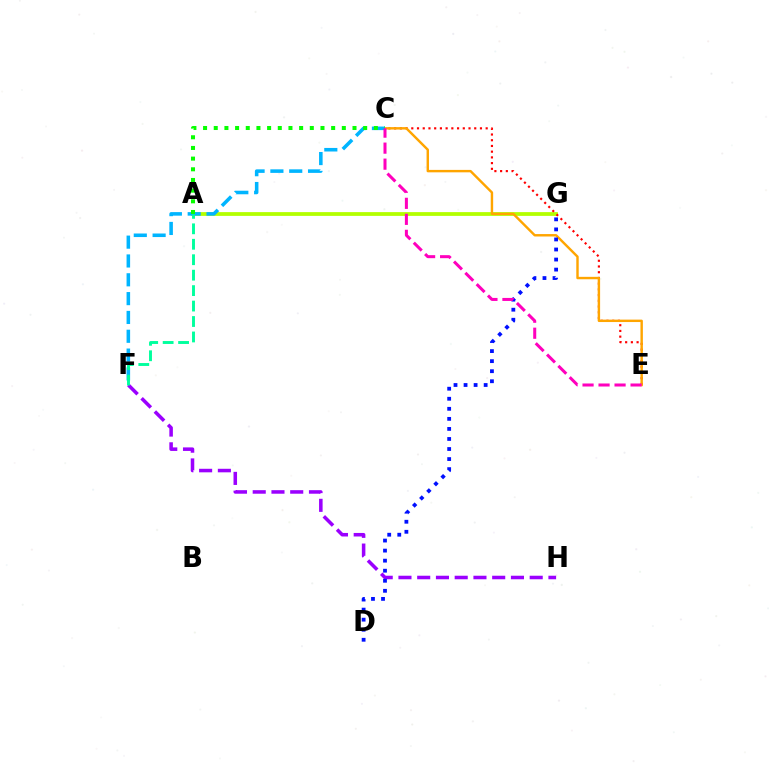{('A', 'G'): [{'color': '#b3ff00', 'line_style': 'solid', 'thickness': 2.71}], ('C', 'E'): [{'color': '#ff0000', 'line_style': 'dotted', 'thickness': 1.55}, {'color': '#ffa500', 'line_style': 'solid', 'thickness': 1.74}, {'color': '#ff00bd', 'line_style': 'dashed', 'thickness': 2.17}], ('F', 'H'): [{'color': '#9b00ff', 'line_style': 'dashed', 'thickness': 2.55}], ('D', 'G'): [{'color': '#0010ff', 'line_style': 'dotted', 'thickness': 2.73}], ('C', 'F'): [{'color': '#00b5ff', 'line_style': 'dashed', 'thickness': 2.56}], ('A', 'C'): [{'color': '#08ff00', 'line_style': 'dotted', 'thickness': 2.9}], ('A', 'F'): [{'color': '#00ff9d', 'line_style': 'dashed', 'thickness': 2.1}]}